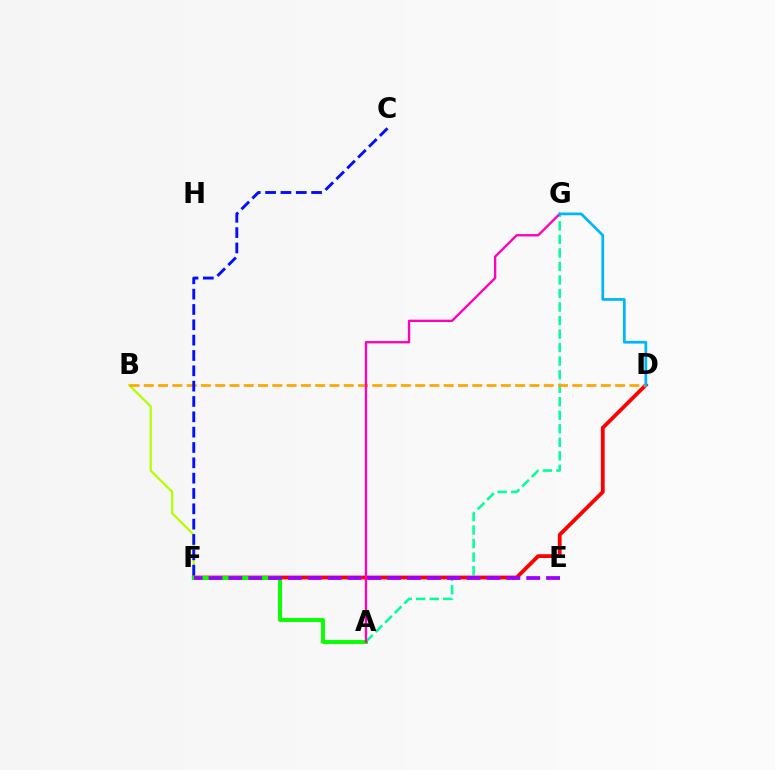{('A', 'G'): [{'color': '#00ff9d', 'line_style': 'dashed', 'thickness': 1.84}, {'color': '#ff00bd', 'line_style': 'solid', 'thickness': 1.69}], ('B', 'F'): [{'color': '#b3ff00', 'line_style': 'solid', 'thickness': 1.63}], ('D', 'F'): [{'color': '#ff0000', 'line_style': 'solid', 'thickness': 2.72}], ('A', 'F'): [{'color': '#08ff00', 'line_style': 'solid', 'thickness': 2.79}], ('B', 'D'): [{'color': '#ffa500', 'line_style': 'dashed', 'thickness': 1.94}], ('C', 'F'): [{'color': '#0010ff', 'line_style': 'dashed', 'thickness': 2.08}], ('E', 'F'): [{'color': '#9b00ff', 'line_style': 'dashed', 'thickness': 2.7}], ('D', 'G'): [{'color': '#00b5ff', 'line_style': 'solid', 'thickness': 1.96}]}